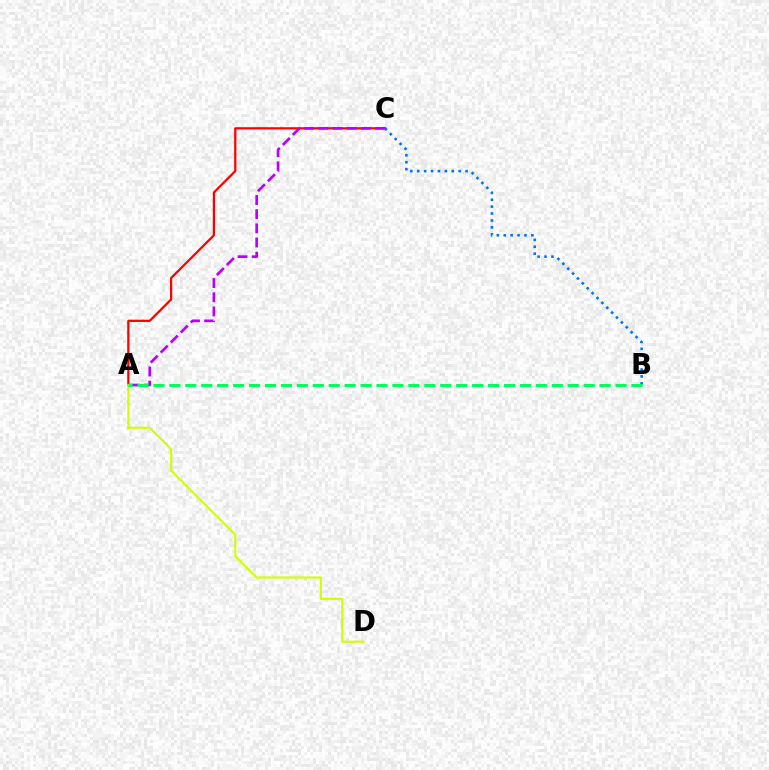{('A', 'C'): [{'color': '#ff0000', 'line_style': 'solid', 'thickness': 1.61}, {'color': '#b900ff', 'line_style': 'dashed', 'thickness': 1.92}], ('A', 'D'): [{'color': '#d1ff00', 'line_style': 'solid', 'thickness': 1.51}], ('B', 'C'): [{'color': '#0074ff', 'line_style': 'dotted', 'thickness': 1.88}], ('A', 'B'): [{'color': '#00ff5c', 'line_style': 'dashed', 'thickness': 2.16}]}